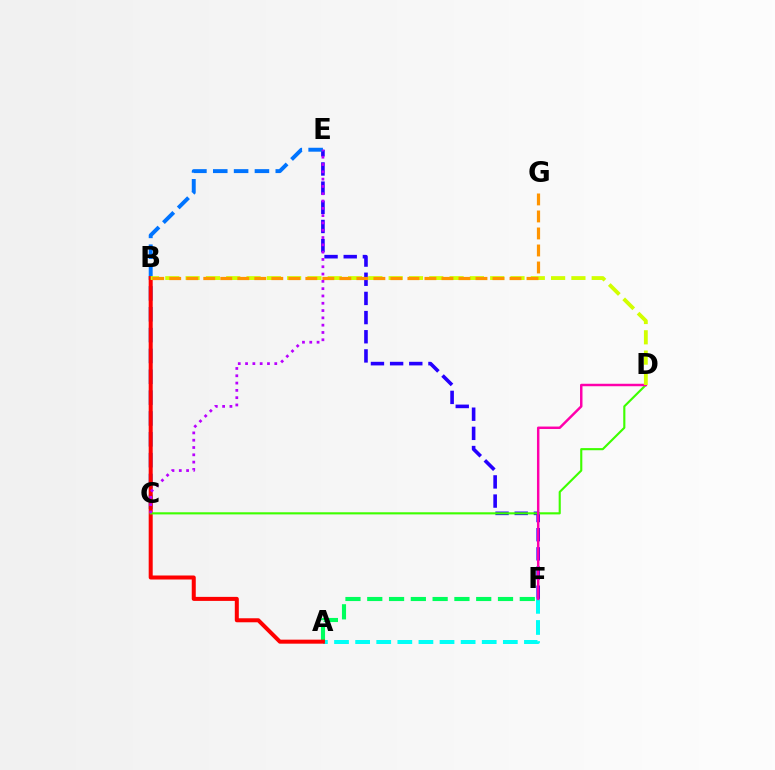{('A', 'F'): [{'color': '#00fff6', 'line_style': 'dashed', 'thickness': 2.87}, {'color': '#00ff5c', 'line_style': 'dashed', 'thickness': 2.96}], ('E', 'F'): [{'color': '#2500ff', 'line_style': 'dashed', 'thickness': 2.6}], ('C', 'E'): [{'color': '#0074ff', 'line_style': 'dashed', 'thickness': 2.83}, {'color': '#b900ff', 'line_style': 'dotted', 'thickness': 1.98}], ('A', 'B'): [{'color': '#ff0000', 'line_style': 'solid', 'thickness': 2.89}], ('C', 'D'): [{'color': '#3dff00', 'line_style': 'solid', 'thickness': 1.53}], ('D', 'F'): [{'color': '#ff00ac', 'line_style': 'solid', 'thickness': 1.78}], ('B', 'D'): [{'color': '#d1ff00', 'line_style': 'dashed', 'thickness': 2.76}], ('B', 'G'): [{'color': '#ff9400', 'line_style': 'dashed', 'thickness': 2.31}]}